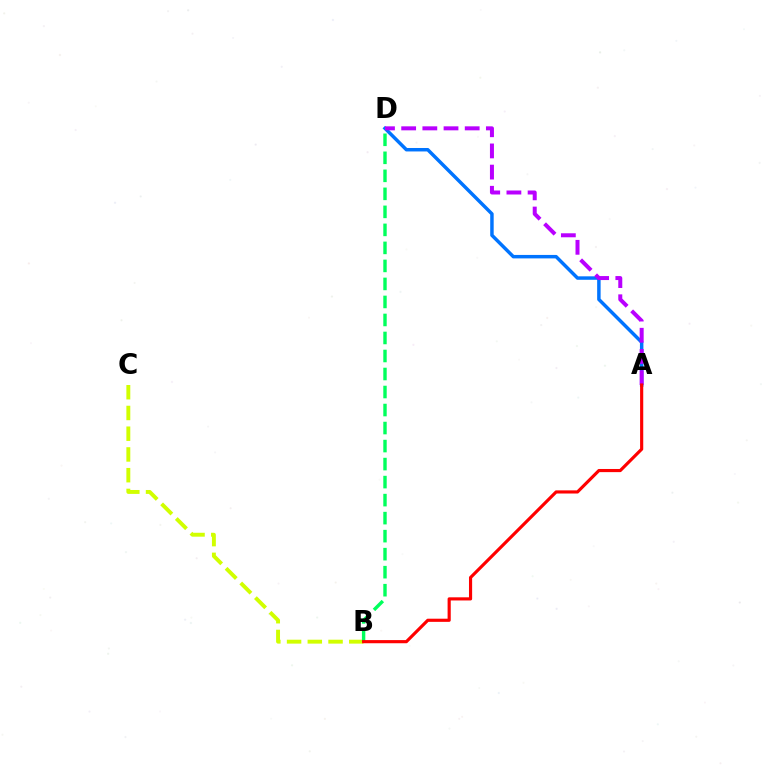{('B', 'C'): [{'color': '#d1ff00', 'line_style': 'dashed', 'thickness': 2.82}], ('A', 'D'): [{'color': '#0074ff', 'line_style': 'solid', 'thickness': 2.49}, {'color': '#b900ff', 'line_style': 'dashed', 'thickness': 2.88}], ('B', 'D'): [{'color': '#00ff5c', 'line_style': 'dashed', 'thickness': 2.45}], ('A', 'B'): [{'color': '#ff0000', 'line_style': 'solid', 'thickness': 2.27}]}